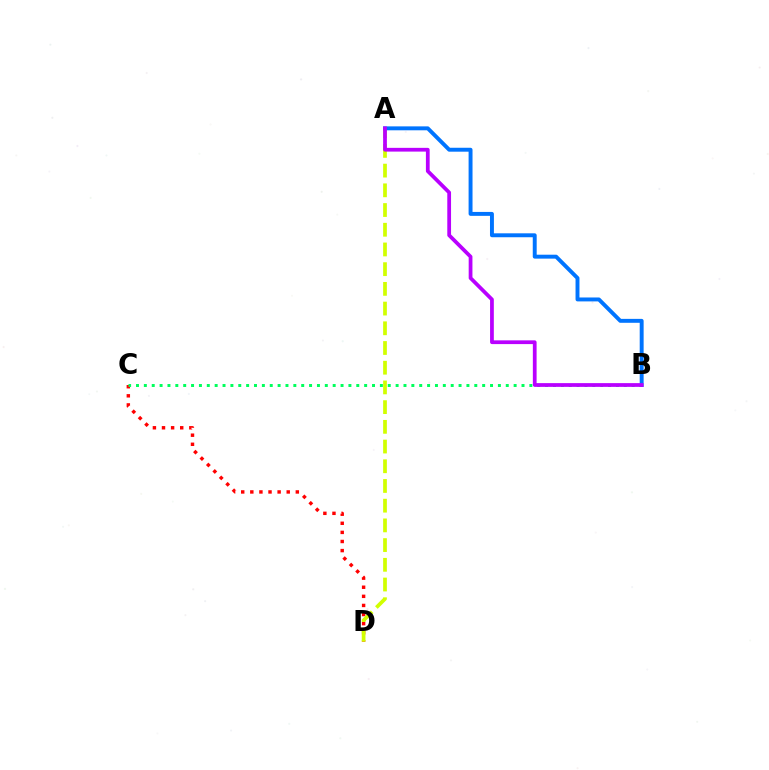{('C', 'D'): [{'color': '#ff0000', 'line_style': 'dotted', 'thickness': 2.47}], ('B', 'C'): [{'color': '#00ff5c', 'line_style': 'dotted', 'thickness': 2.14}], ('A', 'D'): [{'color': '#d1ff00', 'line_style': 'dashed', 'thickness': 2.68}], ('A', 'B'): [{'color': '#0074ff', 'line_style': 'solid', 'thickness': 2.83}, {'color': '#b900ff', 'line_style': 'solid', 'thickness': 2.7}]}